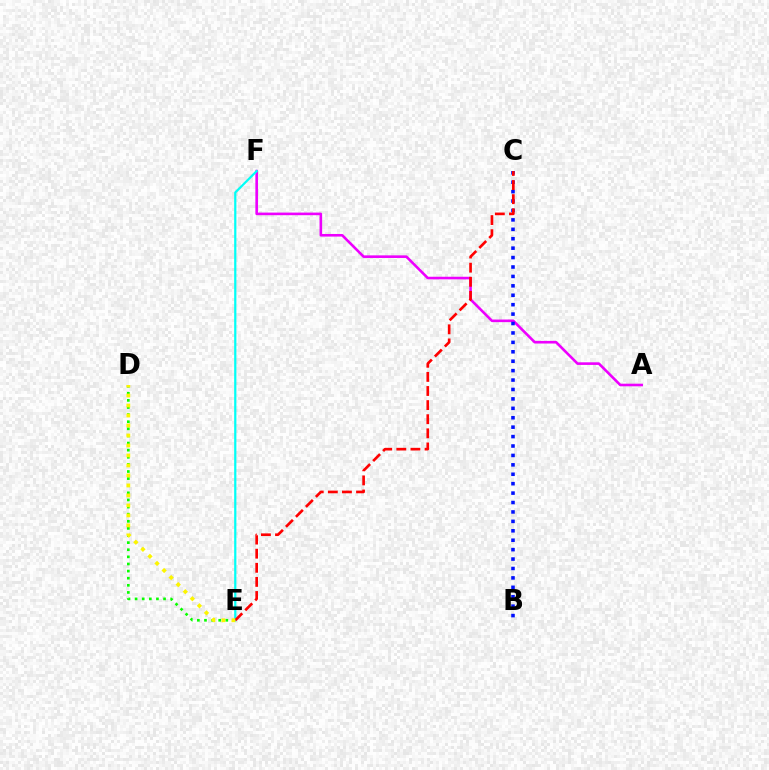{('D', 'E'): [{'color': '#08ff00', 'line_style': 'dotted', 'thickness': 1.93}, {'color': '#fcf500', 'line_style': 'dotted', 'thickness': 2.71}], ('A', 'F'): [{'color': '#ee00ff', 'line_style': 'solid', 'thickness': 1.88}], ('E', 'F'): [{'color': '#00fff6', 'line_style': 'solid', 'thickness': 1.6}], ('B', 'C'): [{'color': '#0010ff', 'line_style': 'dotted', 'thickness': 2.56}], ('C', 'E'): [{'color': '#ff0000', 'line_style': 'dashed', 'thickness': 1.92}]}